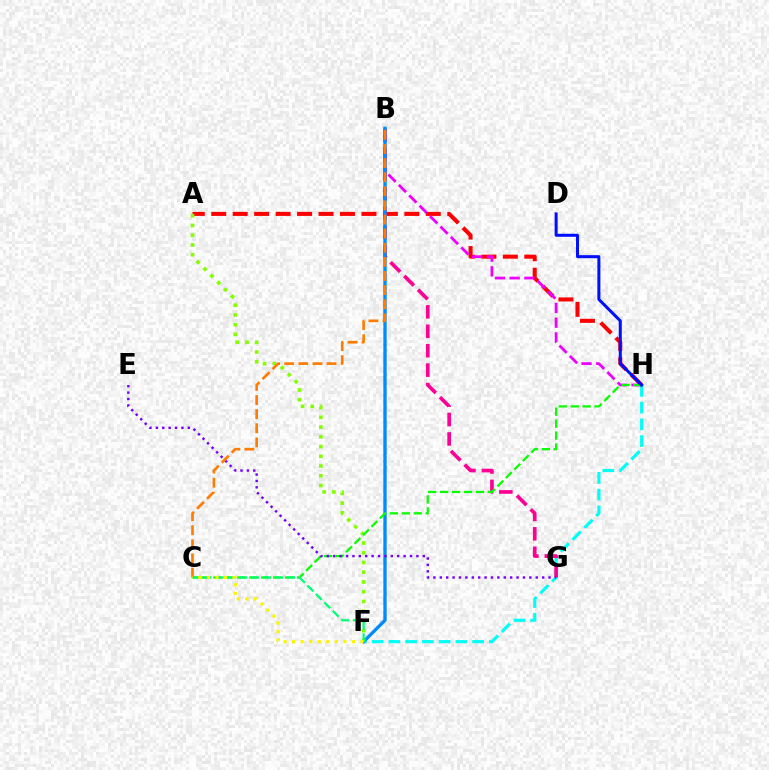{('F', 'H'): [{'color': '#00fff6', 'line_style': 'dashed', 'thickness': 2.28}], ('A', 'H'): [{'color': '#ff0000', 'line_style': 'dashed', 'thickness': 2.91}], ('B', 'G'): [{'color': '#ff0094', 'line_style': 'dashed', 'thickness': 2.64}], ('B', 'H'): [{'color': '#ee00ff', 'line_style': 'dashed', 'thickness': 2.0}], ('B', 'F'): [{'color': '#008cff', 'line_style': 'solid', 'thickness': 2.41}], ('A', 'F'): [{'color': '#84ff00', 'line_style': 'dotted', 'thickness': 2.65}], ('C', 'H'): [{'color': '#08ff00', 'line_style': 'dashed', 'thickness': 1.62}], ('E', 'G'): [{'color': '#7200ff', 'line_style': 'dotted', 'thickness': 1.74}], ('D', 'H'): [{'color': '#0010ff', 'line_style': 'solid', 'thickness': 2.18}], ('C', 'F'): [{'color': '#00ff74', 'line_style': 'dashed', 'thickness': 1.62}, {'color': '#fcf500', 'line_style': 'dotted', 'thickness': 2.32}], ('B', 'C'): [{'color': '#ff7c00', 'line_style': 'dashed', 'thickness': 1.92}]}